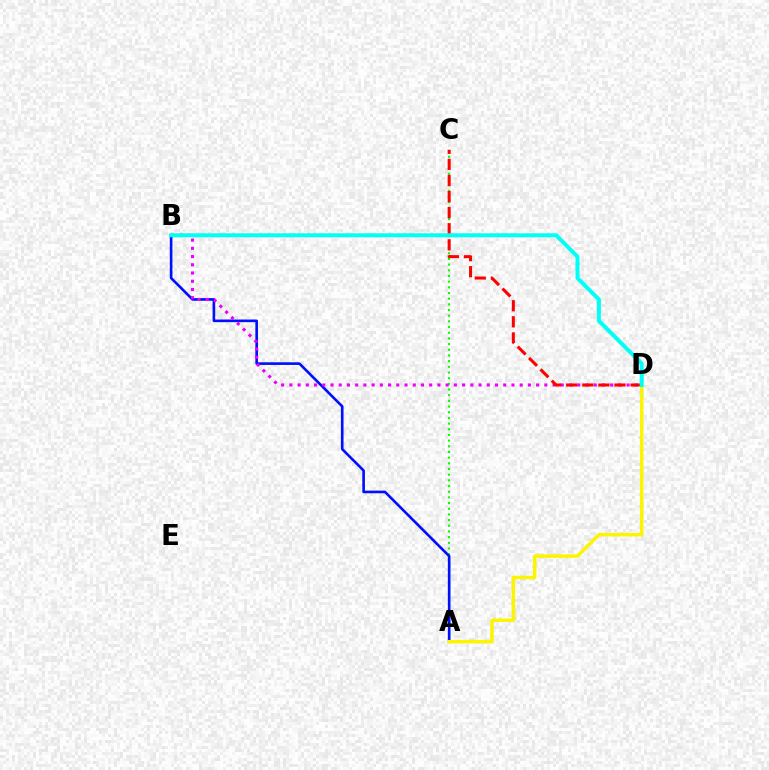{('A', 'C'): [{'color': '#08ff00', 'line_style': 'dotted', 'thickness': 1.54}], ('A', 'B'): [{'color': '#0010ff', 'line_style': 'solid', 'thickness': 1.9}], ('B', 'D'): [{'color': '#ee00ff', 'line_style': 'dotted', 'thickness': 2.23}, {'color': '#00fff6', 'line_style': 'solid', 'thickness': 2.87}], ('C', 'D'): [{'color': '#ff0000', 'line_style': 'dashed', 'thickness': 2.18}], ('A', 'D'): [{'color': '#fcf500', 'line_style': 'solid', 'thickness': 2.5}]}